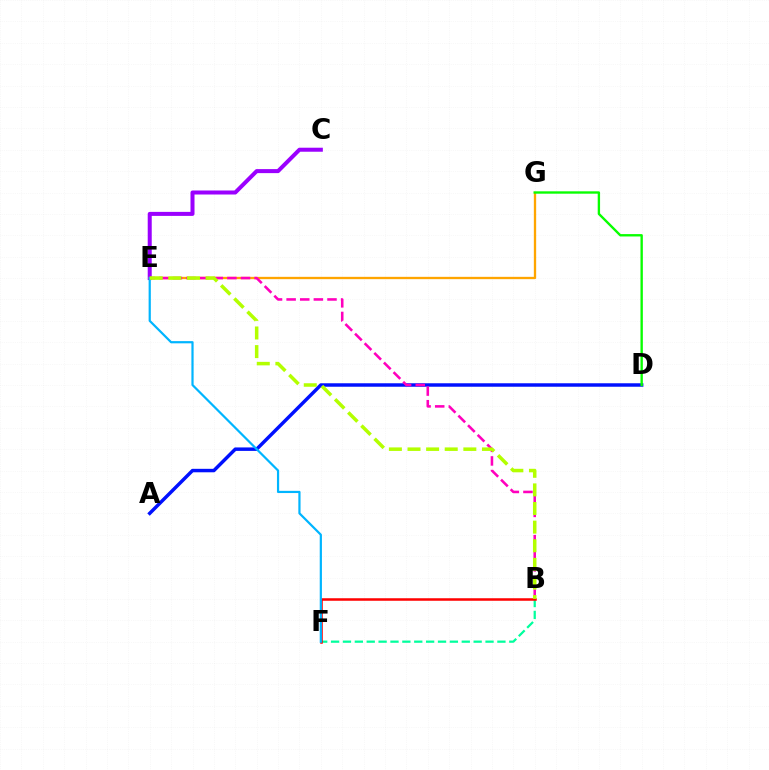{('B', 'F'): [{'color': '#00ff9d', 'line_style': 'dashed', 'thickness': 1.61}, {'color': '#ff0000', 'line_style': 'solid', 'thickness': 1.81}], ('C', 'E'): [{'color': '#9b00ff', 'line_style': 'solid', 'thickness': 2.89}], ('E', 'G'): [{'color': '#ffa500', 'line_style': 'solid', 'thickness': 1.67}], ('A', 'D'): [{'color': '#0010ff', 'line_style': 'solid', 'thickness': 2.5}], ('B', 'E'): [{'color': '#ff00bd', 'line_style': 'dashed', 'thickness': 1.85}, {'color': '#b3ff00', 'line_style': 'dashed', 'thickness': 2.53}], ('E', 'F'): [{'color': '#00b5ff', 'line_style': 'solid', 'thickness': 1.59}], ('D', 'G'): [{'color': '#08ff00', 'line_style': 'solid', 'thickness': 1.7}]}